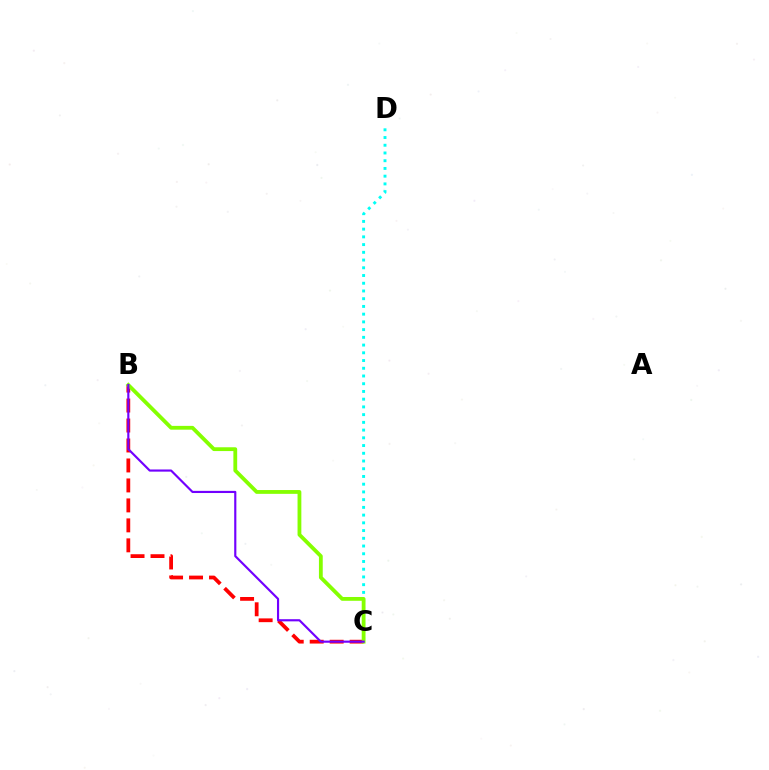{('B', 'C'): [{'color': '#ff0000', 'line_style': 'dashed', 'thickness': 2.71}, {'color': '#84ff00', 'line_style': 'solid', 'thickness': 2.74}, {'color': '#7200ff', 'line_style': 'solid', 'thickness': 1.55}], ('C', 'D'): [{'color': '#00fff6', 'line_style': 'dotted', 'thickness': 2.1}]}